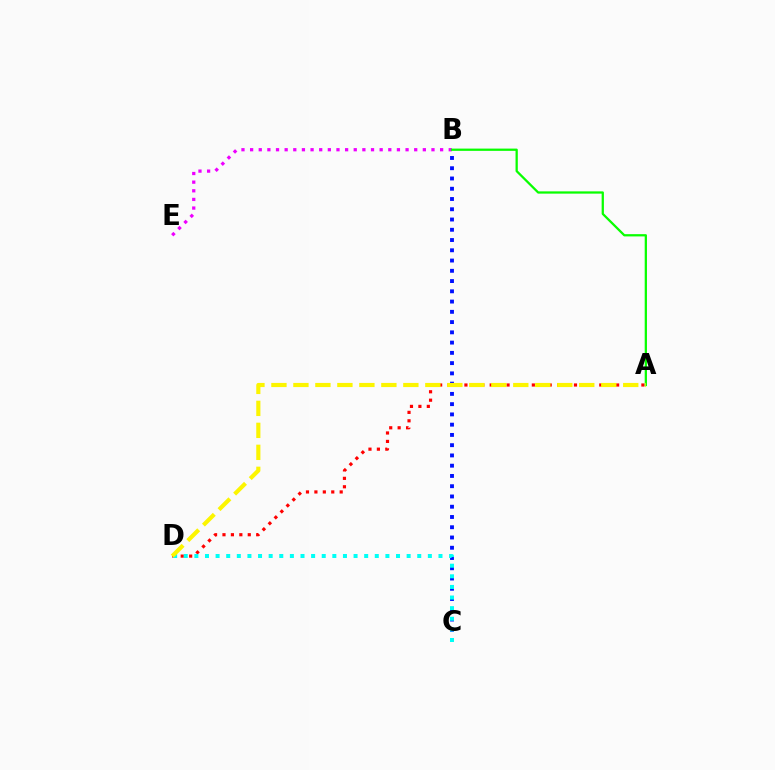{('B', 'C'): [{'color': '#0010ff', 'line_style': 'dotted', 'thickness': 2.79}], ('A', 'D'): [{'color': '#ff0000', 'line_style': 'dotted', 'thickness': 2.29}, {'color': '#fcf500', 'line_style': 'dashed', 'thickness': 2.99}], ('B', 'E'): [{'color': '#ee00ff', 'line_style': 'dotted', 'thickness': 2.35}], ('C', 'D'): [{'color': '#00fff6', 'line_style': 'dotted', 'thickness': 2.88}], ('A', 'B'): [{'color': '#08ff00', 'line_style': 'solid', 'thickness': 1.63}]}